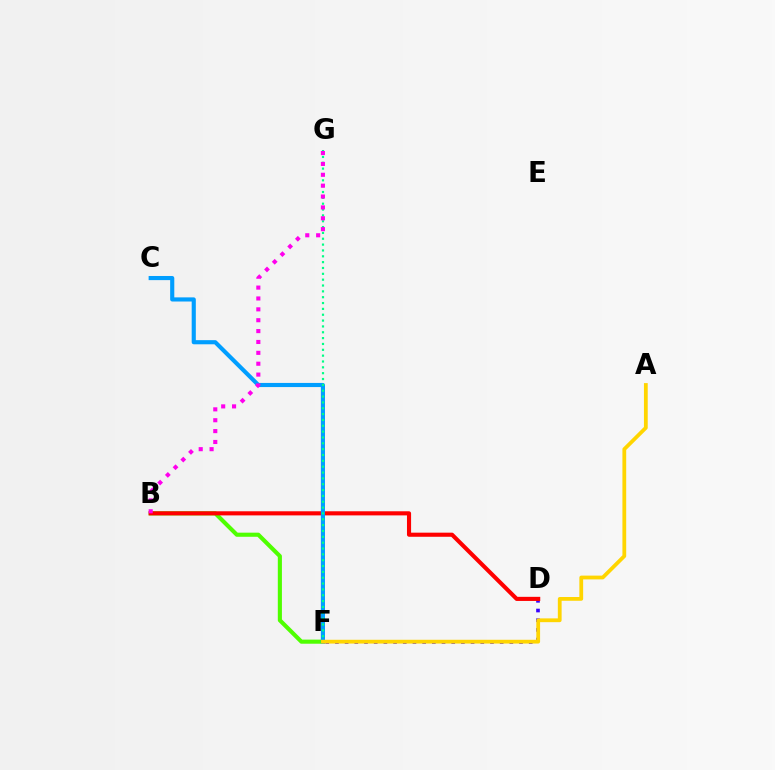{('D', 'F'): [{'color': '#3700ff', 'line_style': 'dotted', 'thickness': 2.63}], ('B', 'F'): [{'color': '#4fff00', 'line_style': 'solid', 'thickness': 2.96}], ('B', 'D'): [{'color': '#ff0000', 'line_style': 'solid', 'thickness': 2.96}], ('C', 'F'): [{'color': '#009eff', 'line_style': 'solid', 'thickness': 2.98}], ('F', 'G'): [{'color': '#00ff86', 'line_style': 'dotted', 'thickness': 1.59}], ('A', 'F'): [{'color': '#ffd500', 'line_style': 'solid', 'thickness': 2.72}], ('B', 'G'): [{'color': '#ff00ed', 'line_style': 'dotted', 'thickness': 2.95}]}